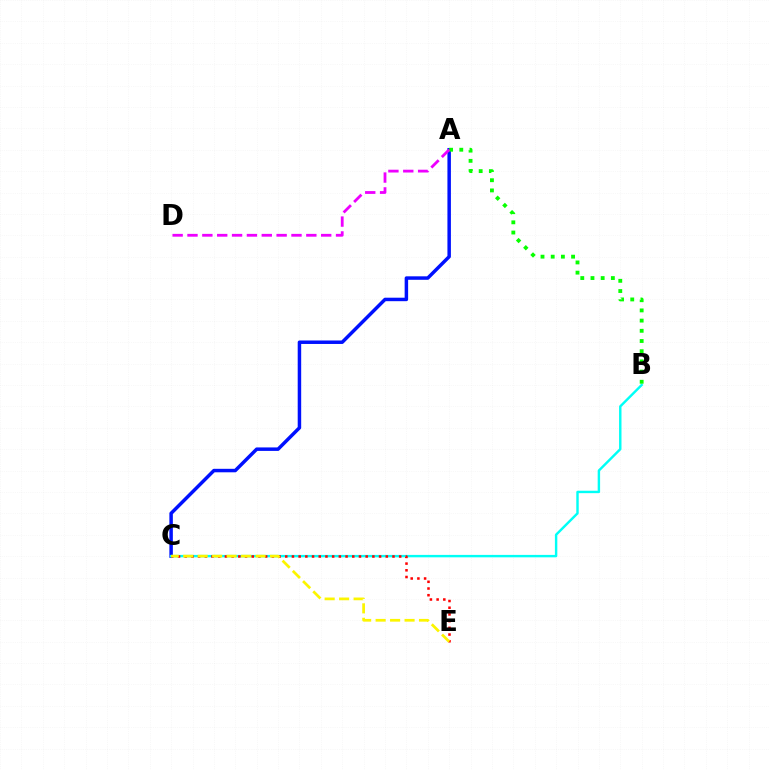{('A', 'C'): [{'color': '#0010ff', 'line_style': 'solid', 'thickness': 2.51}], ('B', 'C'): [{'color': '#00fff6', 'line_style': 'solid', 'thickness': 1.75}], ('C', 'E'): [{'color': '#ff0000', 'line_style': 'dotted', 'thickness': 1.82}, {'color': '#fcf500', 'line_style': 'dashed', 'thickness': 1.97}], ('A', 'B'): [{'color': '#08ff00', 'line_style': 'dotted', 'thickness': 2.77}], ('A', 'D'): [{'color': '#ee00ff', 'line_style': 'dashed', 'thickness': 2.02}]}